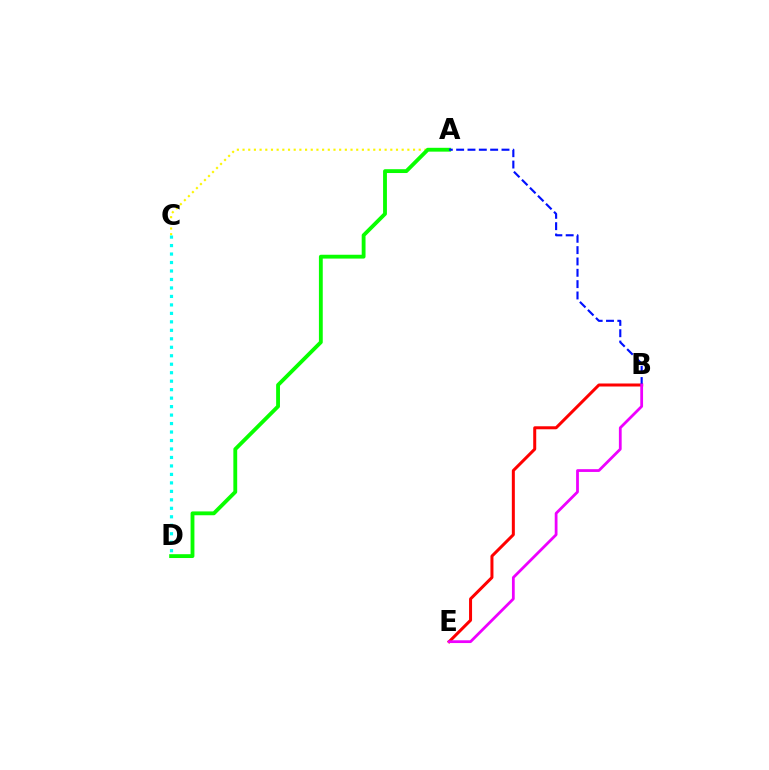{('A', 'C'): [{'color': '#fcf500', 'line_style': 'dotted', 'thickness': 1.54}], ('A', 'D'): [{'color': '#08ff00', 'line_style': 'solid', 'thickness': 2.76}], ('B', 'E'): [{'color': '#ff0000', 'line_style': 'solid', 'thickness': 2.16}, {'color': '#ee00ff', 'line_style': 'solid', 'thickness': 2.0}], ('A', 'B'): [{'color': '#0010ff', 'line_style': 'dashed', 'thickness': 1.54}], ('C', 'D'): [{'color': '#00fff6', 'line_style': 'dotted', 'thickness': 2.3}]}